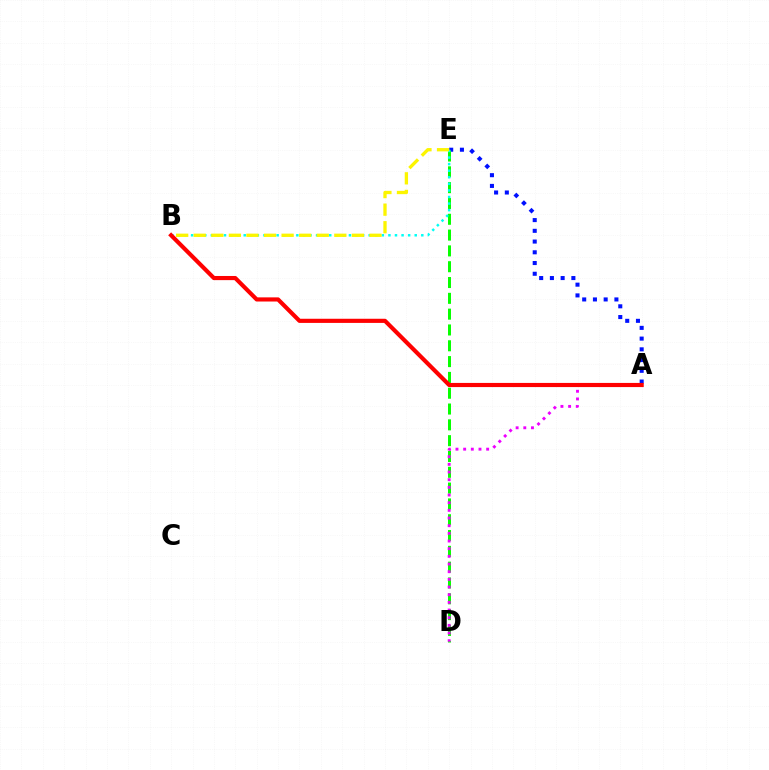{('A', 'E'): [{'color': '#0010ff', 'line_style': 'dotted', 'thickness': 2.92}], ('D', 'E'): [{'color': '#08ff00', 'line_style': 'dashed', 'thickness': 2.15}], ('A', 'D'): [{'color': '#ee00ff', 'line_style': 'dotted', 'thickness': 2.08}], ('B', 'E'): [{'color': '#00fff6', 'line_style': 'dotted', 'thickness': 1.79}, {'color': '#fcf500', 'line_style': 'dashed', 'thickness': 2.39}], ('A', 'B'): [{'color': '#ff0000', 'line_style': 'solid', 'thickness': 2.99}]}